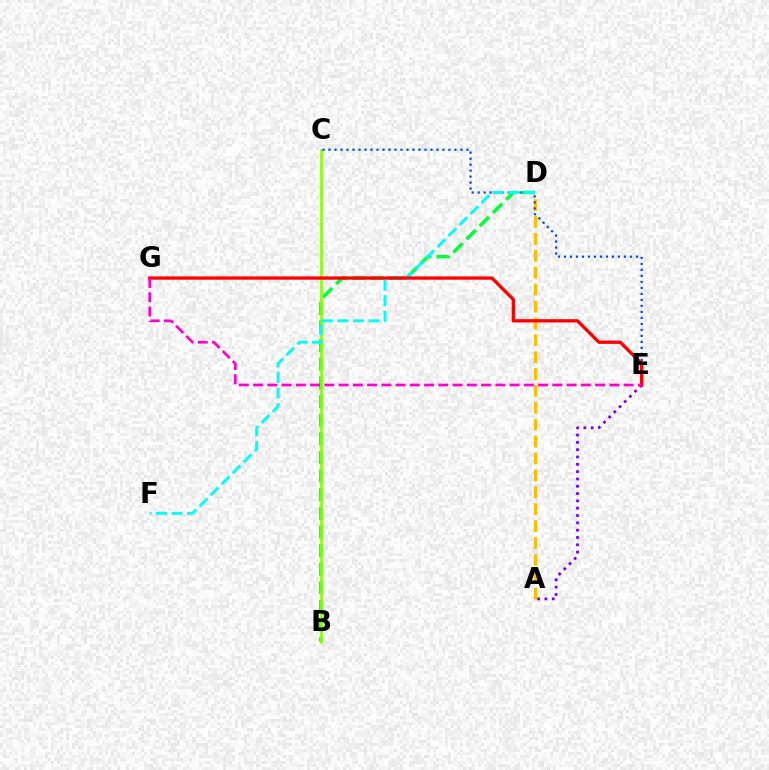{('A', 'D'): [{'color': '#ffbd00', 'line_style': 'dashed', 'thickness': 2.29}], ('B', 'D'): [{'color': '#00ff39', 'line_style': 'dashed', 'thickness': 2.53}], ('B', 'C'): [{'color': '#84ff00', 'line_style': 'solid', 'thickness': 1.83}], ('C', 'E'): [{'color': '#004bff', 'line_style': 'dotted', 'thickness': 1.63}], ('D', 'F'): [{'color': '#00fff6', 'line_style': 'dashed', 'thickness': 2.11}], ('A', 'E'): [{'color': '#7200ff', 'line_style': 'dotted', 'thickness': 1.99}], ('E', 'G'): [{'color': '#ff0000', 'line_style': 'solid', 'thickness': 2.37}, {'color': '#ff00cf', 'line_style': 'dashed', 'thickness': 1.94}]}